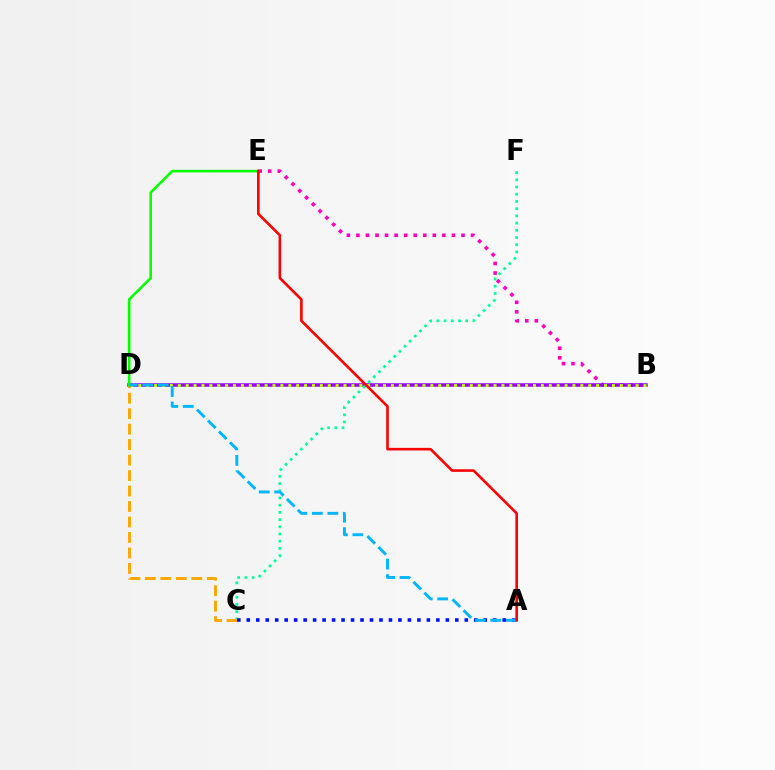{('B', 'E'): [{'color': '#ff00bd', 'line_style': 'dotted', 'thickness': 2.6}], ('B', 'D'): [{'color': '#9b00ff', 'line_style': 'solid', 'thickness': 2.54}, {'color': '#b3ff00', 'line_style': 'dotted', 'thickness': 2.14}], ('C', 'F'): [{'color': '#00ff9d', 'line_style': 'dotted', 'thickness': 1.96}], ('C', 'D'): [{'color': '#ffa500', 'line_style': 'dashed', 'thickness': 2.1}], ('D', 'E'): [{'color': '#08ff00', 'line_style': 'solid', 'thickness': 1.89}], ('A', 'C'): [{'color': '#0010ff', 'line_style': 'dotted', 'thickness': 2.58}], ('A', 'D'): [{'color': '#00b5ff', 'line_style': 'dashed', 'thickness': 2.1}], ('A', 'E'): [{'color': '#ff0000', 'line_style': 'solid', 'thickness': 1.88}]}